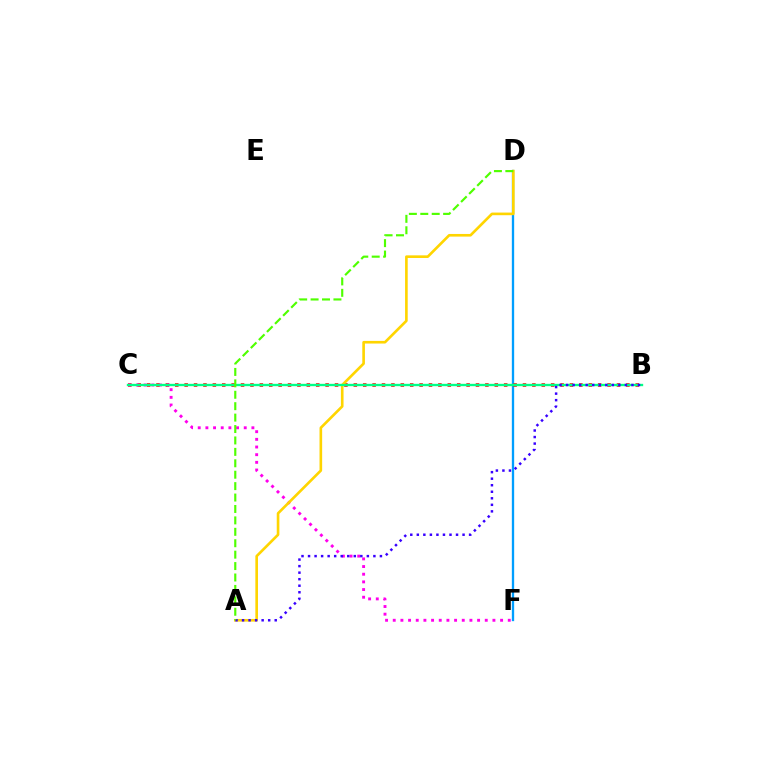{('D', 'F'): [{'color': '#009eff', 'line_style': 'solid', 'thickness': 1.67}], ('B', 'C'): [{'color': '#ff0000', 'line_style': 'dotted', 'thickness': 2.55}, {'color': '#00ff86', 'line_style': 'solid', 'thickness': 1.69}], ('C', 'F'): [{'color': '#ff00ed', 'line_style': 'dotted', 'thickness': 2.08}], ('A', 'D'): [{'color': '#ffd500', 'line_style': 'solid', 'thickness': 1.9}, {'color': '#4fff00', 'line_style': 'dashed', 'thickness': 1.55}], ('A', 'B'): [{'color': '#3700ff', 'line_style': 'dotted', 'thickness': 1.78}]}